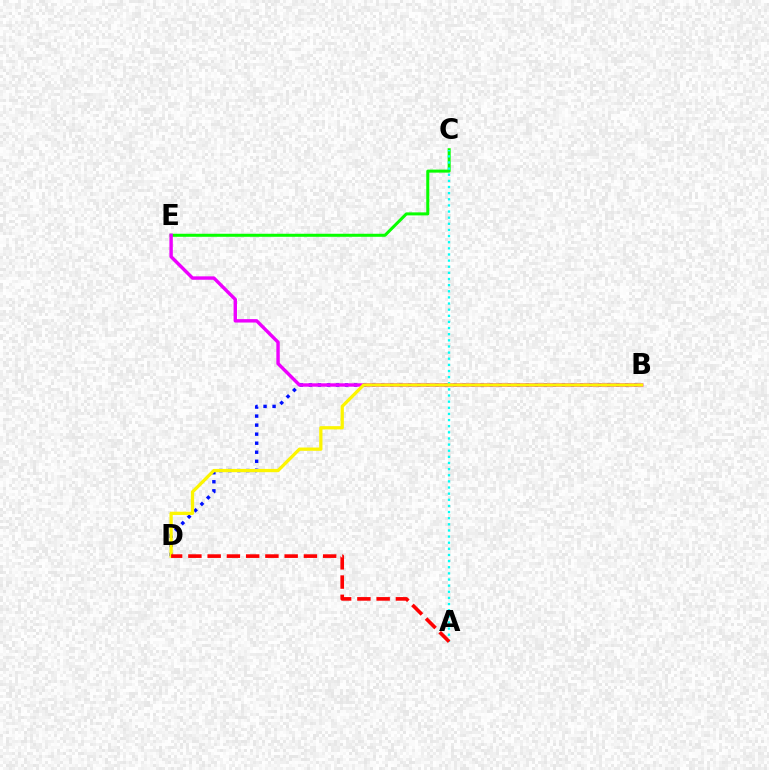{('C', 'E'): [{'color': '#08ff00', 'line_style': 'solid', 'thickness': 2.18}], ('B', 'D'): [{'color': '#0010ff', 'line_style': 'dotted', 'thickness': 2.46}, {'color': '#fcf500', 'line_style': 'solid', 'thickness': 2.35}], ('B', 'E'): [{'color': '#ee00ff', 'line_style': 'solid', 'thickness': 2.45}], ('A', 'C'): [{'color': '#00fff6', 'line_style': 'dotted', 'thickness': 1.67}], ('A', 'D'): [{'color': '#ff0000', 'line_style': 'dashed', 'thickness': 2.62}]}